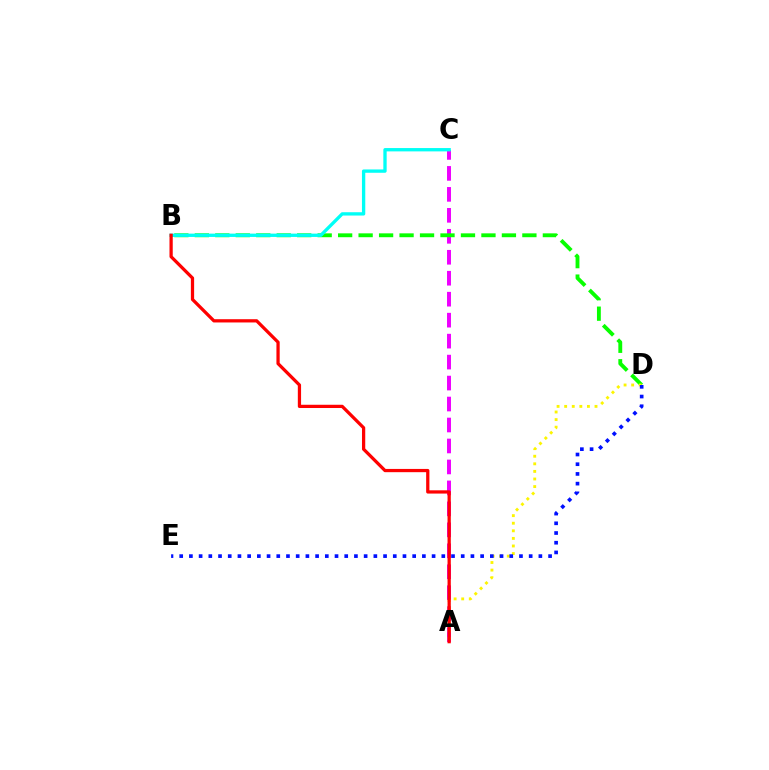{('A', 'C'): [{'color': '#ee00ff', 'line_style': 'dashed', 'thickness': 2.85}], ('B', 'D'): [{'color': '#08ff00', 'line_style': 'dashed', 'thickness': 2.78}], ('A', 'D'): [{'color': '#fcf500', 'line_style': 'dotted', 'thickness': 2.06}], ('B', 'C'): [{'color': '#00fff6', 'line_style': 'solid', 'thickness': 2.39}], ('A', 'B'): [{'color': '#ff0000', 'line_style': 'solid', 'thickness': 2.34}], ('D', 'E'): [{'color': '#0010ff', 'line_style': 'dotted', 'thickness': 2.64}]}